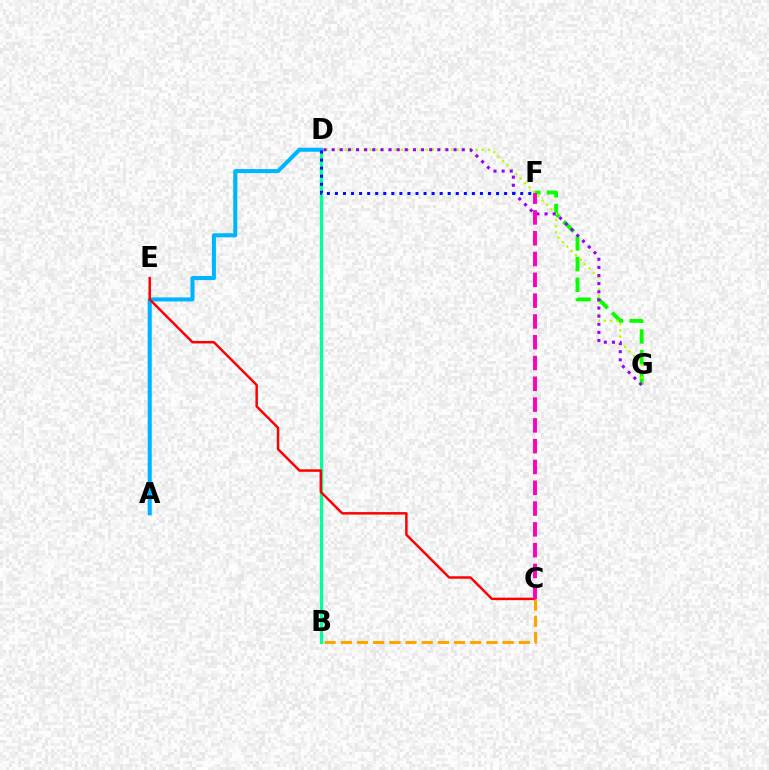{('F', 'G'): [{'color': '#08ff00', 'line_style': 'dashed', 'thickness': 2.81}], ('B', 'D'): [{'color': '#00ff9d', 'line_style': 'solid', 'thickness': 2.4}], ('D', 'G'): [{'color': '#b3ff00', 'line_style': 'dotted', 'thickness': 1.69}, {'color': '#9b00ff', 'line_style': 'dotted', 'thickness': 2.21}], ('A', 'D'): [{'color': '#00b5ff', 'line_style': 'solid', 'thickness': 2.92}], ('C', 'E'): [{'color': '#ff0000', 'line_style': 'solid', 'thickness': 1.77}], ('D', 'F'): [{'color': '#0010ff', 'line_style': 'dotted', 'thickness': 2.19}], ('C', 'F'): [{'color': '#ff00bd', 'line_style': 'dashed', 'thickness': 2.83}], ('B', 'C'): [{'color': '#ffa500', 'line_style': 'dashed', 'thickness': 2.2}]}